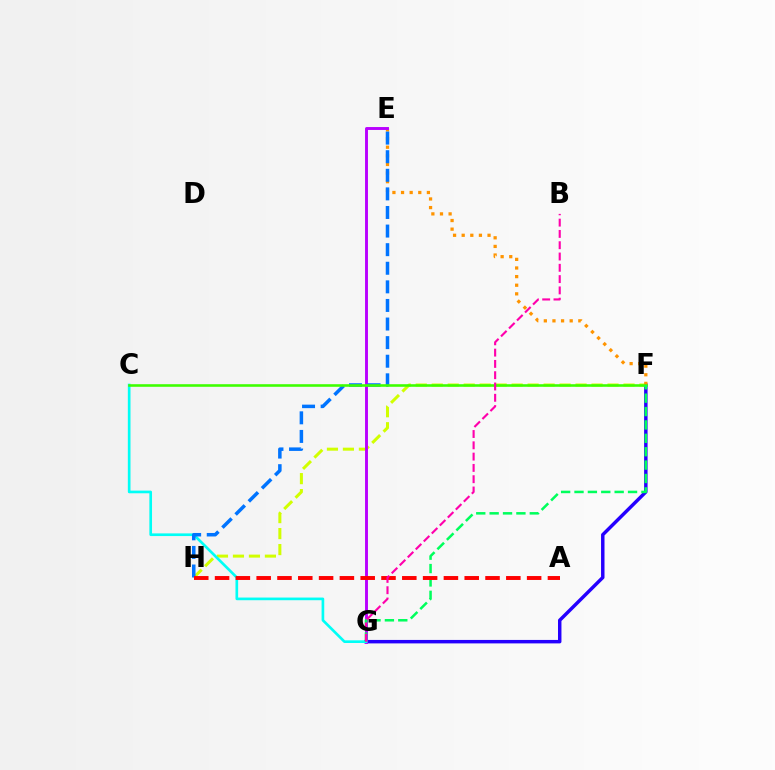{('F', 'G'): [{'color': '#2500ff', 'line_style': 'solid', 'thickness': 2.49}, {'color': '#00ff5c', 'line_style': 'dashed', 'thickness': 1.82}], ('F', 'H'): [{'color': '#d1ff00', 'line_style': 'dashed', 'thickness': 2.17}], ('E', 'F'): [{'color': '#ff9400', 'line_style': 'dotted', 'thickness': 2.34}], ('E', 'G'): [{'color': '#b900ff', 'line_style': 'solid', 'thickness': 2.09}], ('C', 'G'): [{'color': '#00fff6', 'line_style': 'solid', 'thickness': 1.92}], ('E', 'H'): [{'color': '#0074ff', 'line_style': 'dashed', 'thickness': 2.53}], ('C', 'F'): [{'color': '#3dff00', 'line_style': 'solid', 'thickness': 1.86}], ('A', 'H'): [{'color': '#ff0000', 'line_style': 'dashed', 'thickness': 2.83}], ('B', 'G'): [{'color': '#ff00ac', 'line_style': 'dashed', 'thickness': 1.53}]}